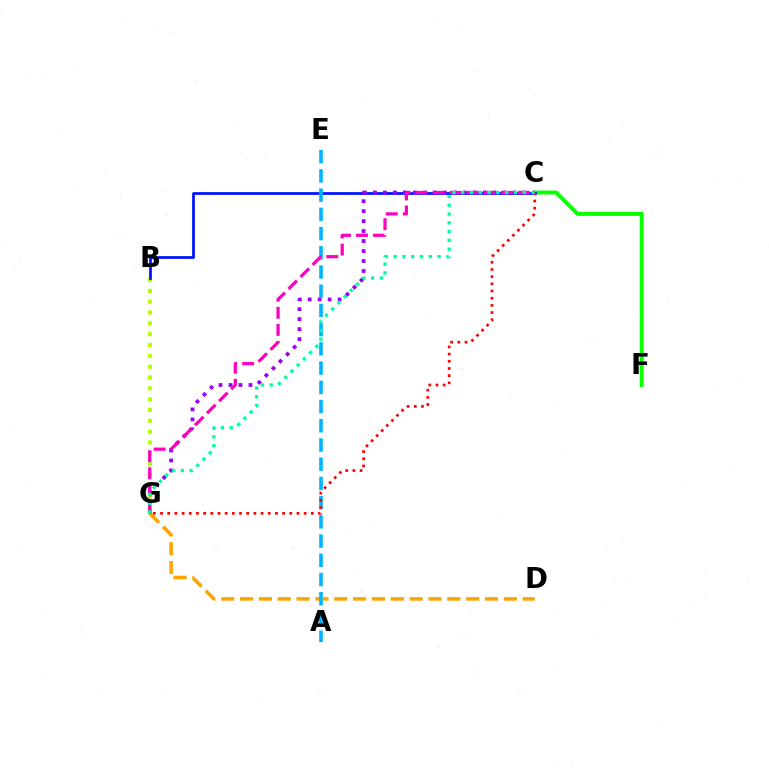{('B', 'G'): [{'color': '#b3ff00', 'line_style': 'dotted', 'thickness': 2.94}], ('D', 'G'): [{'color': '#ffa500', 'line_style': 'dashed', 'thickness': 2.56}], ('C', 'F'): [{'color': '#08ff00', 'line_style': 'solid', 'thickness': 2.83}], ('B', 'C'): [{'color': '#0010ff', 'line_style': 'solid', 'thickness': 1.95}], ('C', 'G'): [{'color': '#9b00ff', 'line_style': 'dotted', 'thickness': 2.71}, {'color': '#ff00bd', 'line_style': 'dashed', 'thickness': 2.32}, {'color': '#ff0000', 'line_style': 'dotted', 'thickness': 1.95}, {'color': '#00ff9d', 'line_style': 'dotted', 'thickness': 2.39}], ('A', 'E'): [{'color': '#00b5ff', 'line_style': 'dashed', 'thickness': 2.61}]}